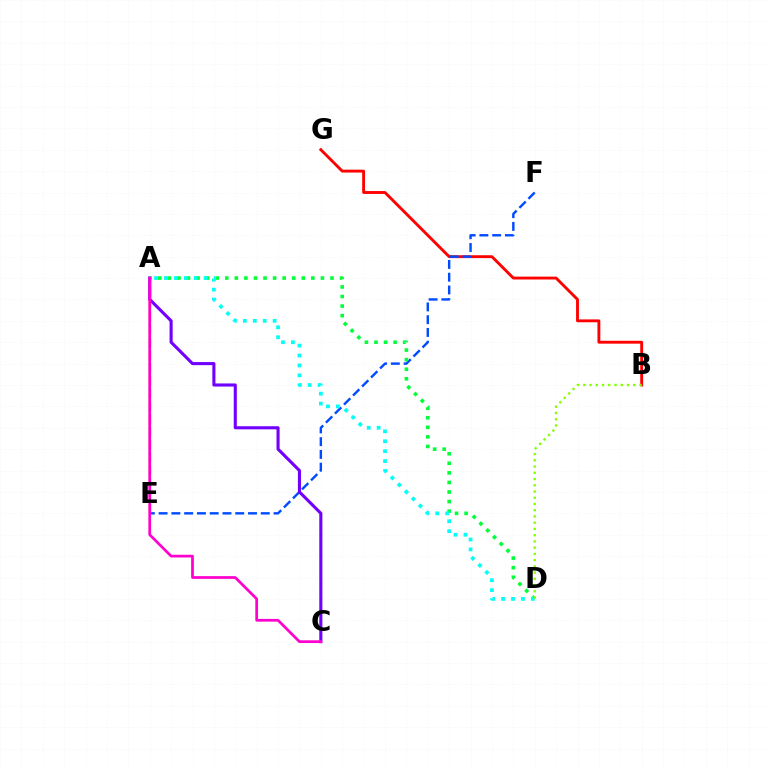{('B', 'G'): [{'color': '#ff0000', 'line_style': 'solid', 'thickness': 2.06}], ('E', 'F'): [{'color': '#004bff', 'line_style': 'dashed', 'thickness': 1.74}], ('A', 'E'): [{'color': '#ffbd00', 'line_style': 'dashed', 'thickness': 1.74}], ('A', 'C'): [{'color': '#7200ff', 'line_style': 'solid', 'thickness': 2.23}, {'color': '#ff00cf', 'line_style': 'solid', 'thickness': 1.96}], ('A', 'D'): [{'color': '#00ff39', 'line_style': 'dotted', 'thickness': 2.6}, {'color': '#00fff6', 'line_style': 'dotted', 'thickness': 2.7}], ('B', 'D'): [{'color': '#84ff00', 'line_style': 'dotted', 'thickness': 1.7}]}